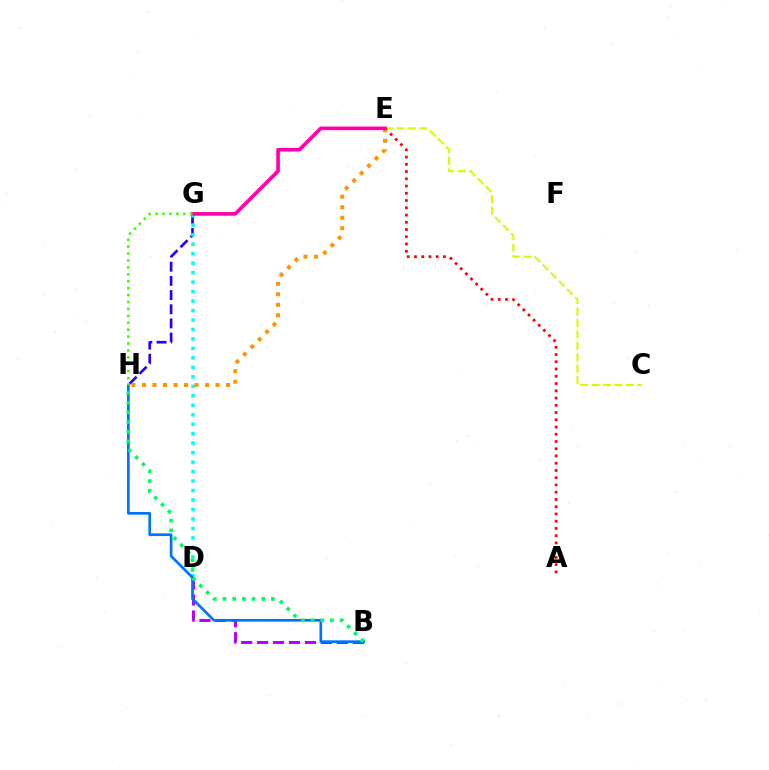{('B', 'D'): [{'color': '#b900ff', 'line_style': 'dashed', 'thickness': 2.17}], ('G', 'H'): [{'color': '#2500ff', 'line_style': 'dashed', 'thickness': 1.93}, {'color': '#3dff00', 'line_style': 'dotted', 'thickness': 1.88}], ('D', 'G'): [{'color': '#00fff6', 'line_style': 'dotted', 'thickness': 2.57}], ('B', 'H'): [{'color': '#0074ff', 'line_style': 'solid', 'thickness': 1.94}, {'color': '#00ff5c', 'line_style': 'dotted', 'thickness': 2.63}], ('C', 'E'): [{'color': '#d1ff00', 'line_style': 'dashed', 'thickness': 1.55}], ('A', 'E'): [{'color': '#ff0000', 'line_style': 'dotted', 'thickness': 1.97}], ('E', 'H'): [{'color': '#ff9400', 'line_style': 'dotted', 'thickness': 2.86}], ('E', 'G'): [{'color': '#ff00ac', 'line_style': 'solid', 'thickness': 2.62}]}